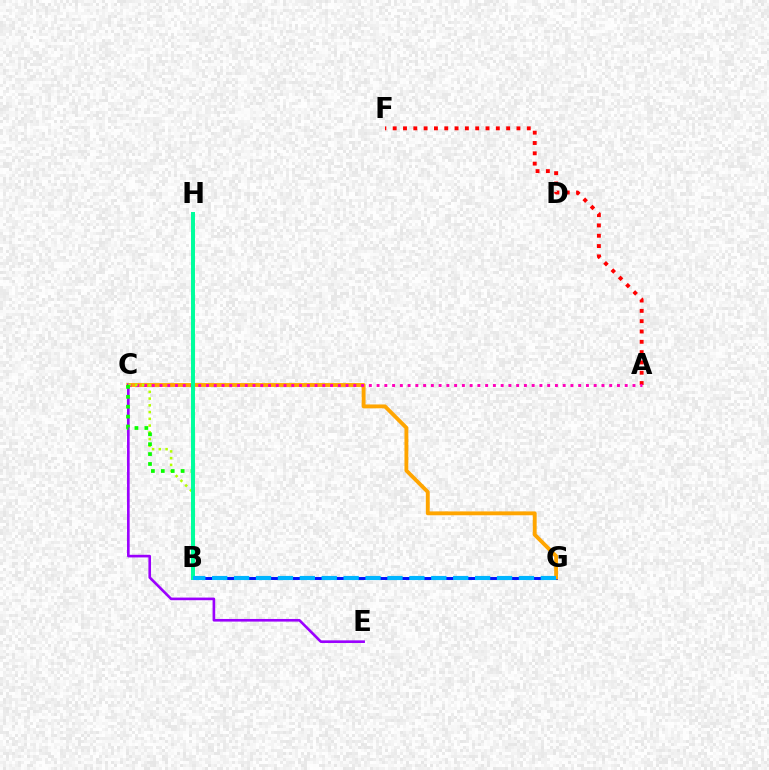{('B', 'G'): [{'color': '#0010ff', 'line_style': 'solid', 'thickness': 2.11}, {'color': '#00b5ff', 'line_style': 'dashed', 'thickness': 2.98}], ('A', 'F'): [{'color': '#ff0000', 'line_style': 'dotted', 'thickness': 2.8}], ('C', 'G'): [{'color': '#ffa500', 'line_style': 'solid', 'thickness': 2.78}], ('C', 'E'): [{'color': '#9b00ff', 'line_style': 'solid', 'thickness': 1.89}], ('A', 'C'): [{'color': '#ff00bd', 'line_style': 'dotted', 'thickness': 2.11}], ('B', 'C'): [{'color': '#b3ff00', 'line_style': 'dotted', 'thickness': 1.83}, {'color': '#08ff00', 'line_style': 'dotted', 'thickness': 2.69}], ('B', 'H'): [{'color': '#00ff9d', 'line_style': 'solid', 'thickness': 2.86}]}